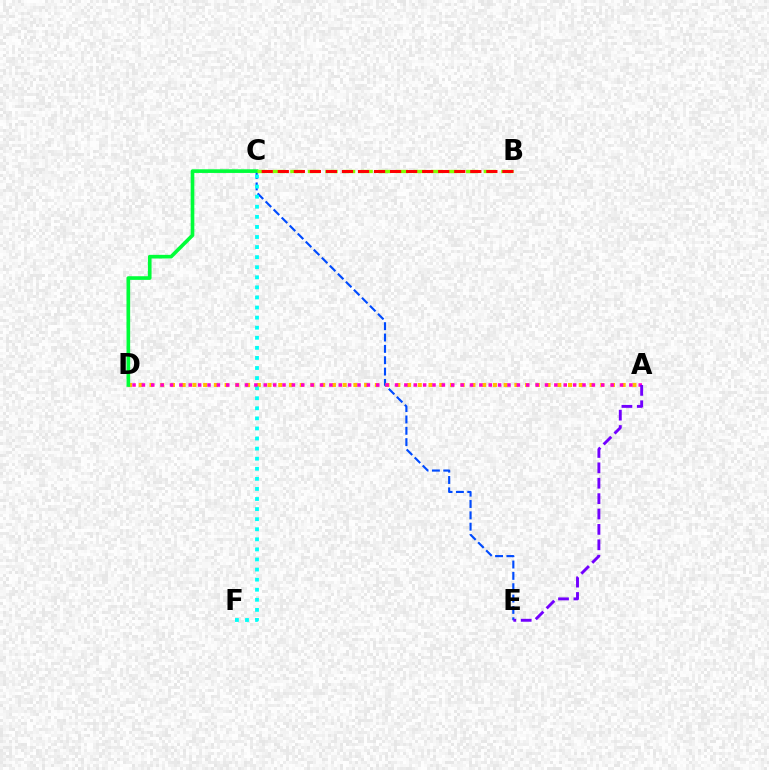{('C', 'E'): [{'color': '#004bff', 'line_style': 'dashed', 'thickness': 1.54}], ('A', 'D'): [{'color': '#ffbd00', 'line_style': 'dotted', 'thickness': 2.92}, {'color': '#ff00cf', 'line_style': 'dotted', 'thickness': 2.55}], ('C', 'D'): [{'color': '#00ff39', 'line_style': 'solid', 'thickness': 2.63}], ('C', 'F'): [{'color': '#00fff6', 'line_style': 'dotted', 'thickness': 2.74}], ('B', 'C'): [{'color': '#84ff00', 'line_style': 'dashed', 'thickness': 2.39}, {'color': '#ff0000', 'line_style': 'dashed', 'thickness': 2.18}], ('A', 'E'): [{'color': '#7200ff', 'line_style': 'dashed', 'thickness': 2.09}]}